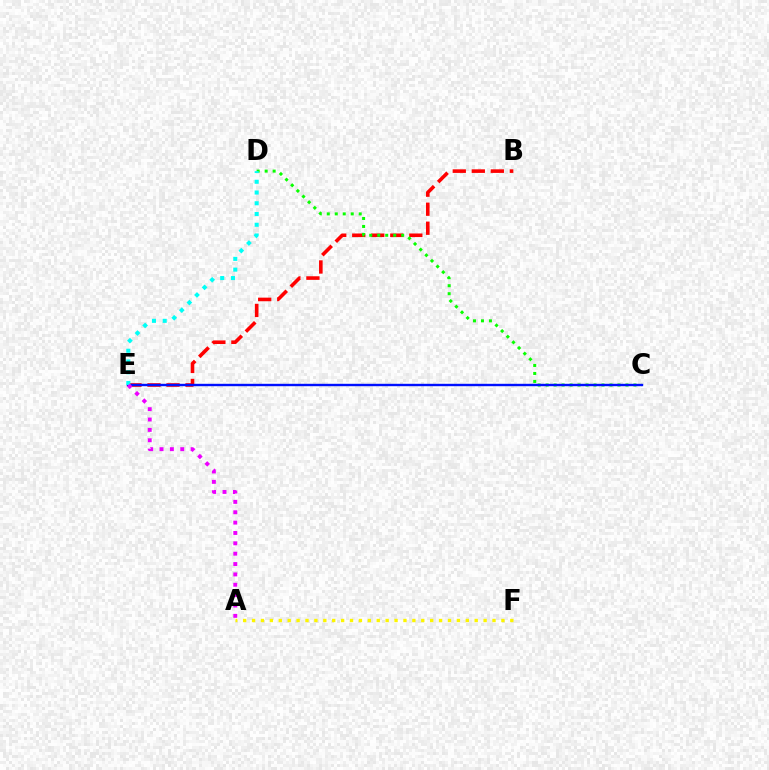{('B', 'E'): [{'color': '#ff0000', 'line_style': 'dashed', 'thickness': 2.58}], ('A', 'F'): [{'color': '#fcf500', 'line_style': 'dotted', 'thickness': 2.42}], ('C', 'D'): [{'color': '#08ff00', 'line_style': 'dotted', 'thickness': 2.17}], ('C', 'E'): [{'color': '#0010ff', 'line_style': 'solid', 'thickness': 1.73}], ('D', 'E'): [{'color': '#00fff6', 'line_style': 'dotted', 'thickness': 2.92}], ('A', 'E'): [{'color': '#ee00ff', 'line_style': 'dotted', 'thickness': 2.81}]}